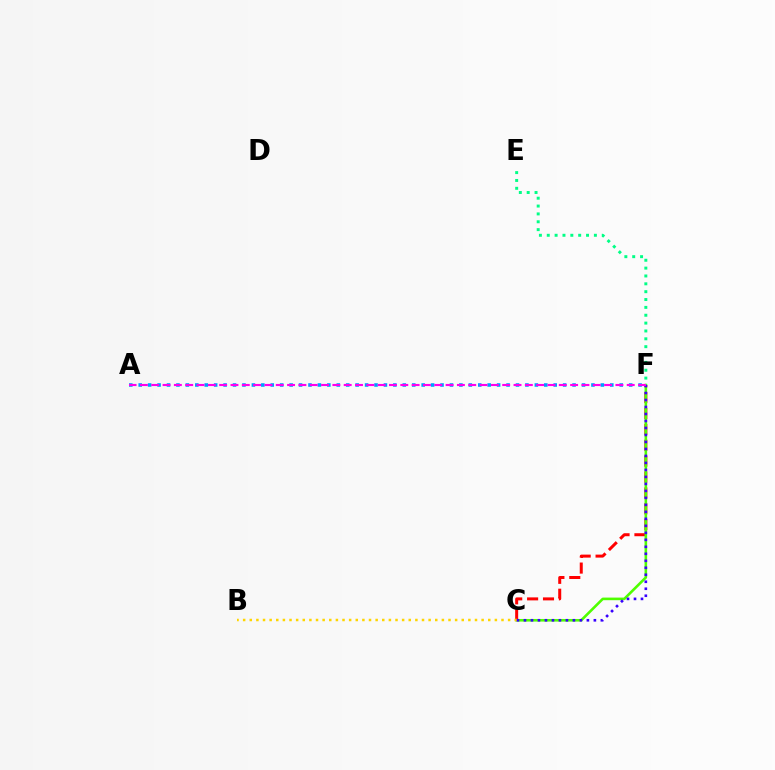{('C', 'F'): [{'color': '#ff0000', 'line_style': 'dashed', 'thickness': 2.16}, {'color': '#4fff00', 'line_style': 'solid', 'thickness': 1.88}, {'color': '#3700ff', 'line_style': 'dotted', 'thickness': 1.9}], ('A', 'F'): [{'color': '#009eff', 'line_style': 'dotted', 'thickness': 2.56}, {'color': '#ff00ed', 'line_style': 'dashed', 'thickness': 1.54}], ('E', 'F'): [{'color': '#00ff86', 'line_style': 'dotted', 'thickness': 2.13}], ('B', 'C'): [{'color': '#ffd500', 'line_style': 'dotted', 'thickness': 1.8}]}